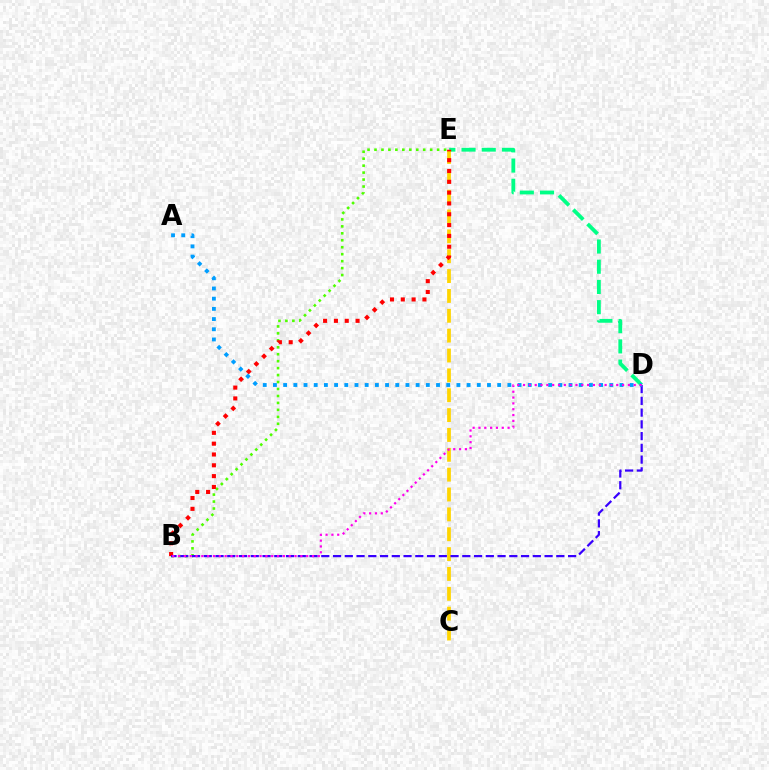{('D', 'E'): [{'color': '#00ff86', 'line_style': 'dashed', 'thickness': 2.75}], ('C', 'E'): [{'color': '#ffd500', 'line_style': 'dashed', 'thickness': 2.7}], ('B', 'E'): [{'color': '#4fff00', 'line_style': 'dotted', 'thickness': 1.89}, {'color': '#ff0000', 'line_style': 'dotted', 'thickness': 2.94}], ('B', 'D'): [{'color': '#3700ff', 'line_style': 'dashed', 'thickness': 1.6}, {'color': '#ff00ed', 'line_style': 'dotted', 'thickness': 1.58}], ('A', 'D'): [{'color': '#009eff', 'line_style': 'dotted', 'thickness': 2.77}]}